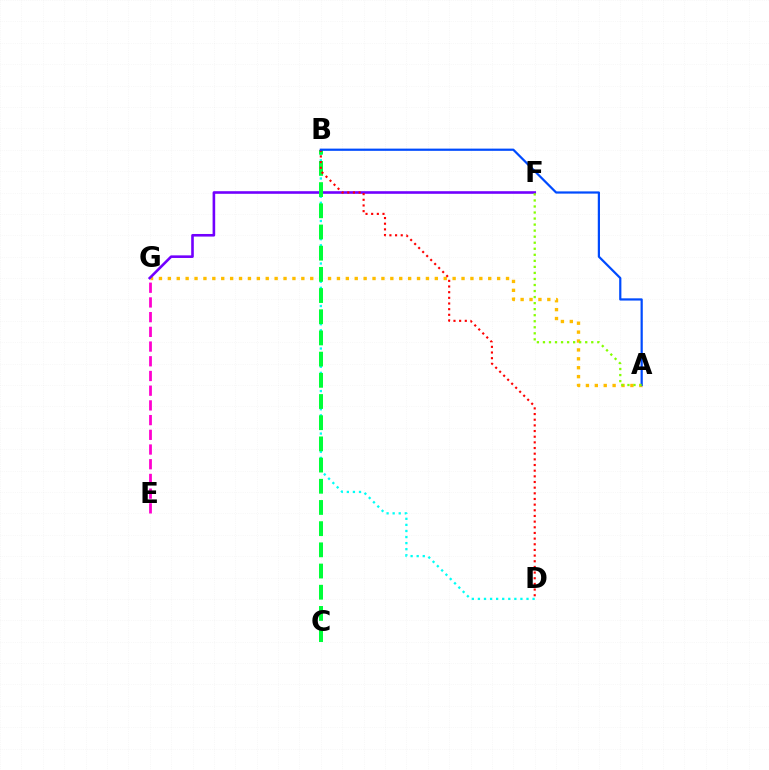{('A', 'G'): [{'color': '#ffbd00', 'line_style': 'dotted', 'thickness': 2.42}], ('F', 'G'): [{'color': '#7200ff', 'line_style': 'solid', 'thickness': 1.87}], ('B', 'D'): [{'color': '#00fff6', 'line_style': 'dotted', 'thickness': 1.65}, {'color': '#ff0000', 'line_style': 'dotted', 'thickness': 1.54}], ('B', 'C'): [{'color': '#00ff39', 'line_style': 'dashed', 'thickness': 2.88}], ('A', 'B'): [{'color': '#004bff', 'line_style': 'solid', 'thickness': 1.6}], ('A', 'F'): [{'color': '#84ff00', 'line_style': 'dotted', 'thickness': 1.64}], ('E', 'G'): [{'color': '#ff00cf', 'line_style': 'dashed', 'thickness': 2.0}]}